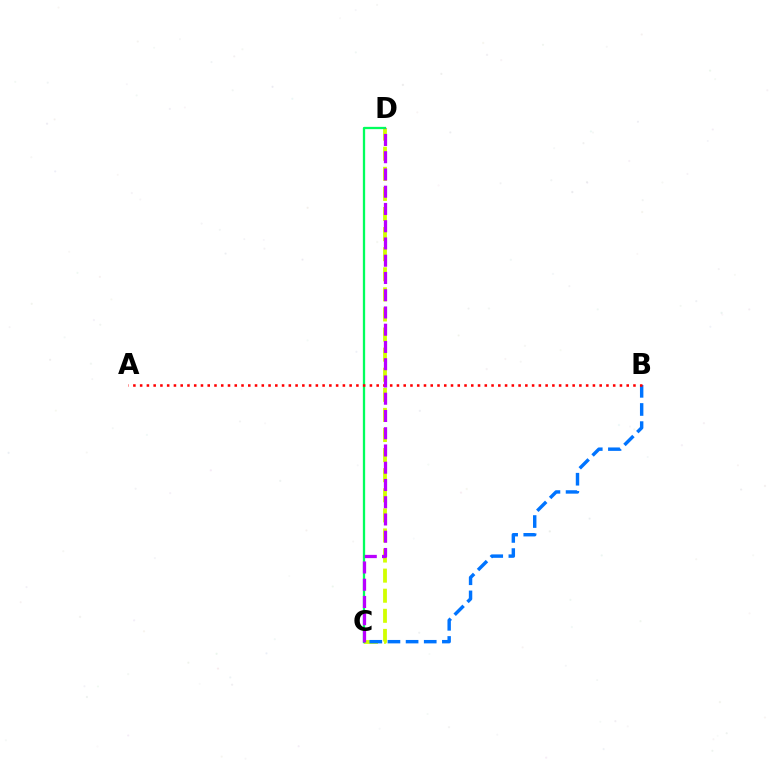{('C', 'D'): [{'color': '#d1ff00', 'line_style': 'dashed', 'thickness': 2.73}, {'color': '#00ff5c', 'line_style': 'solid', 'thickness': 1.65}, {'color': '#b900ff', 'line_style': 'dashed', 'thickness': 2.34}], ('B', 'C'): [{'color': '#0074ff', 'line_style': 'dashed', 'thickness': 2.46}], ('A', 'B'): [{'color': '#ff0000', 'line_style': 'dotted', 'thickness': 1.84}]}